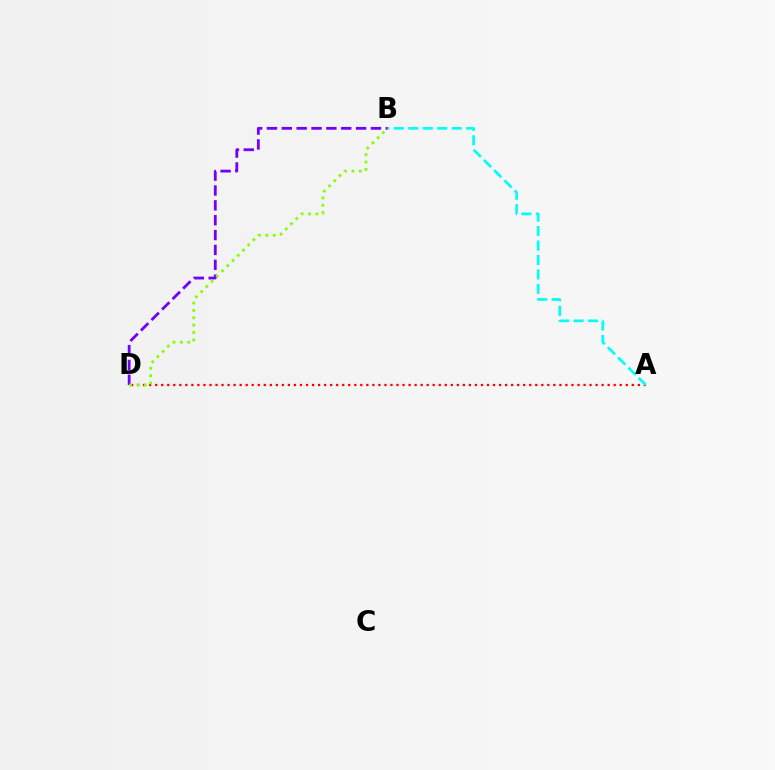{('A', 'D'): [{'color': '#ff0000', 'line_style': 'dotted', 'thickness': 1.64}], ('A', 'B'): [{'color': '#00fff6', 'line_style': 'dashed', 'thickness': 1.96}], ('B', 'D'): [{'color': '#7200ff', 'line_style': 'dashed', 'thickness': 2.02}, {'color': '#84ff00', 'line_style': 'dotted', 'thickness': 2.0}]}